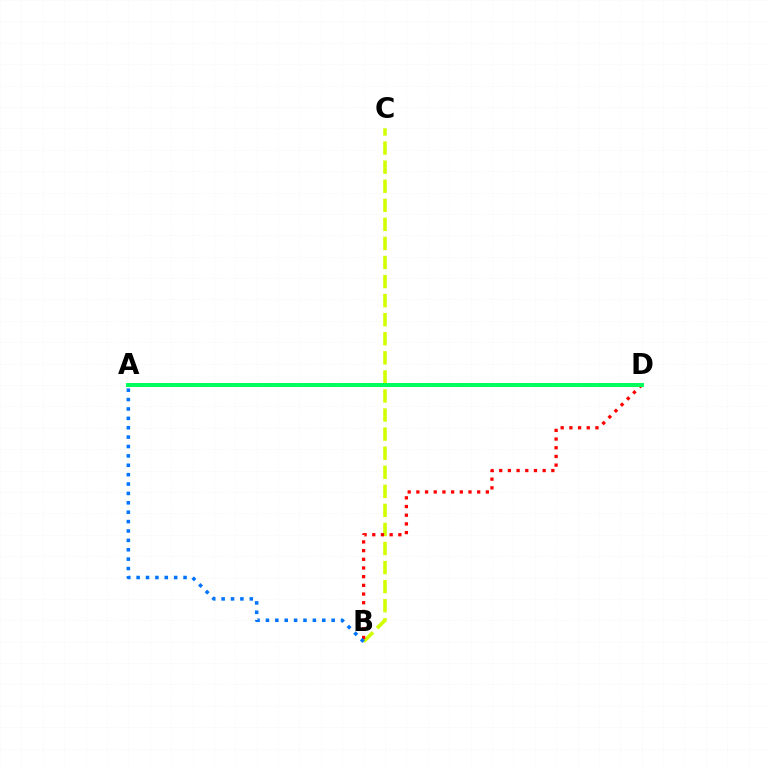{('B', 'C'): [{'color': '#d1ff00', 'line_style': 'dashed', 'thickness': 2.59}], ('A', 'D'): [{'color': '#b900ff', 'line_style': 'dotted', 'thickness': 1.54}, {'color': '#00ff5c', 'line_style': 'solid', 'thickness': 2.86}], ('B', 'D'): [{'color': '#ff0000', 'line_style': 'dotted', 'thickness': 2.36}], ('A', 'B'): [{'color': '#0074ff', 'line_style': 'dotted', 'thickness': 2.55}]}